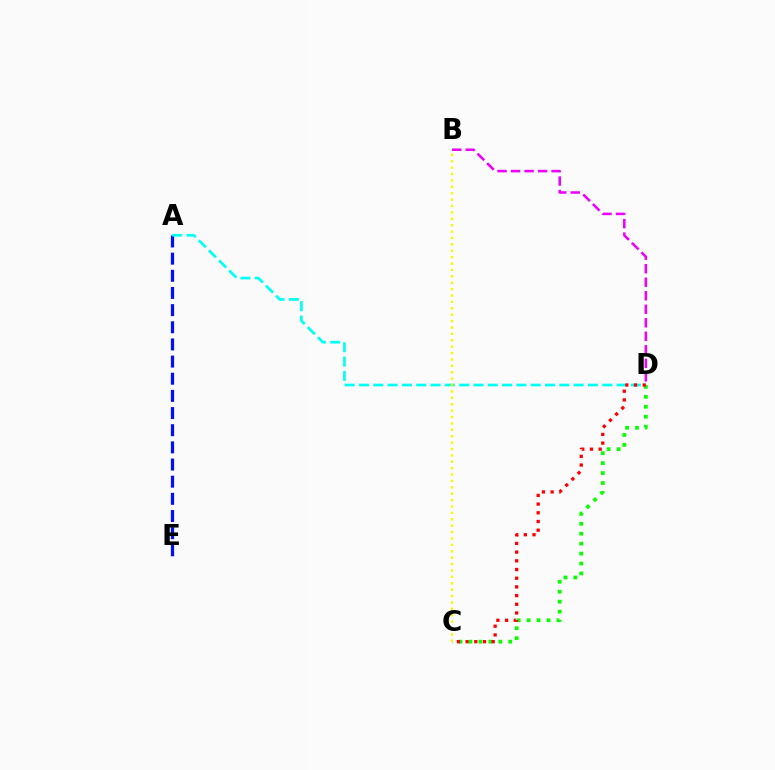{('A', 'E'): [{'color': '#0010ff', 'line_style': 'dashed', 'thickness': 2.33}], ('B', 'D'): [{'color': '#ee00ff', 'line_style': 'dashed', 'thickness': 1.84}], ('A', 'D'): [{'color': '#00fff6', 'line_style': 'dashed', 'thickness': 1.94}], ('C', 'D'): [{'color': '#08ff00', 'line_style': 'dotted', 'thickness': 2.7}, {'color': '#ff0000', 'line_style': 'dotted', 'thickness': 2.36}], ('B', 'C'): [{'color': '#fcf500', 'line_style': 'dotted', 'thickness': 1.74}]}